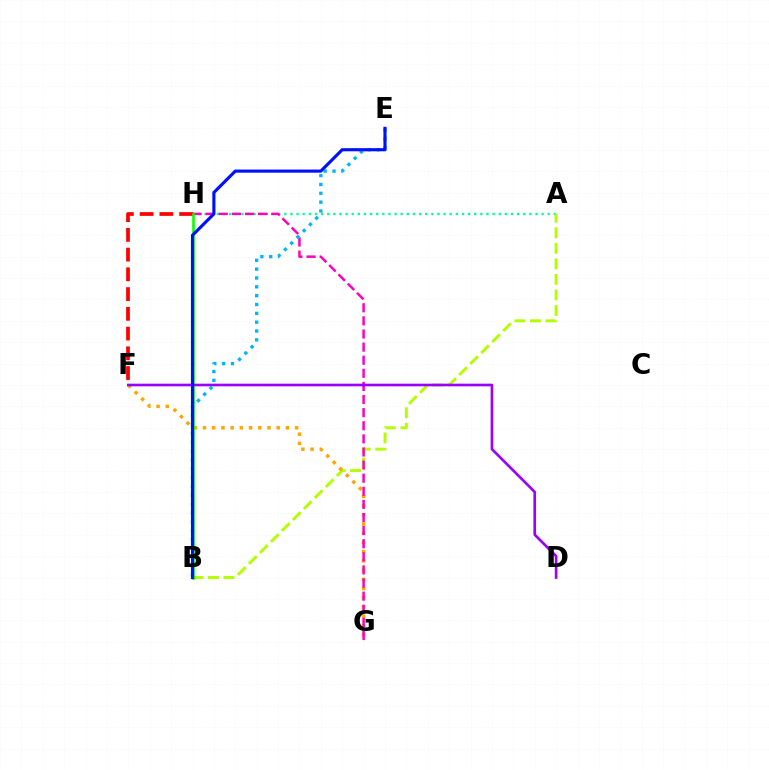{('A', 'H'): [{'color': '#00ff9d', 'line_style': 'dotted', 'thickness': 1.66}], ('A', 'B'): [{'color': '#b3ff00', 'line_style': 'dashed', 'thickness': 2.11}], ('F', 'G'): [{'color': '#ffa500', 'line_style': 'dotted', 'thickness': 2.5}], ('F', 'H'): [{'color': '#ff0000', 'line_style': 'dashed', 'thickness': 2.68}], ('G', 'H'): [{'color': '#ff00bd', 'line_style': 'dashed', 'thickness': 1.78}], ('B', 'H'): [{'color': '#08ff00', 'line_style': 'solid', 'thickness': 1.88}], ('D', 'F'): [{'color': '#9b00ff', 'line_style': 'solid', 'thickness': 1.91}], ('B', 'E'): [{'color': '#00b5ff', 'line_style': 'dotted', 'thickness': 2.4}, {'color': '#0010ff', 'line_style': 'solid', 'thickness': 2.26}]}